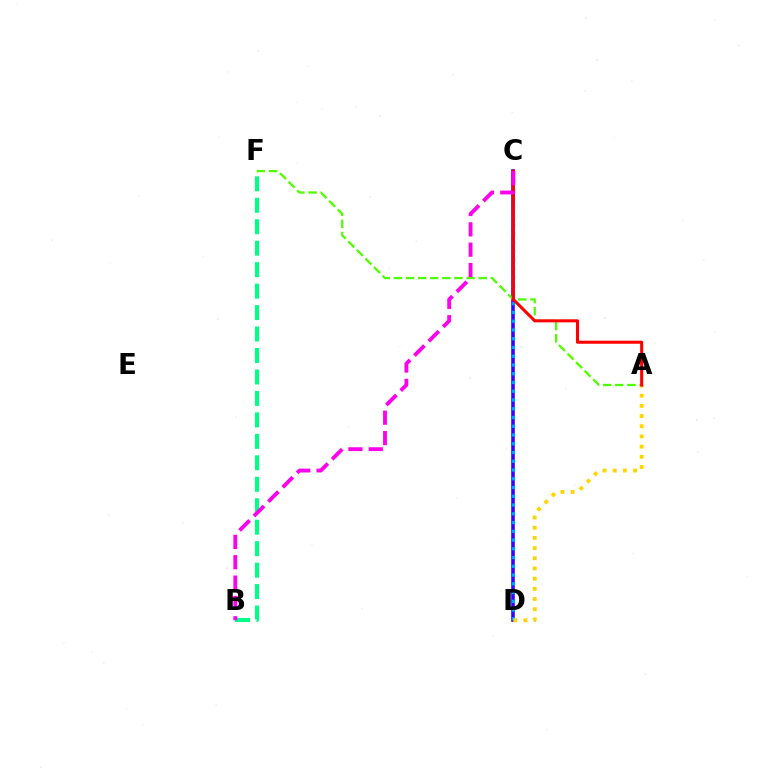{('C', 'D'): [{'color': '#3700ff', 'line_style': 'solid', 'thickness': 2.58}, {'color': '#009eff', 'line_style': 'dotted', 'thickness': 2.38}], ('A', 'D'): [{'color': '#ffd500', 'line_style': 'dotted', 'thickness': 2.77}], ('A', 'F'): [{'color': '#4fff00', 'line_style': 'dashed', 'thickness': 1.65}], ('A', 'C'): [{'color': '#ff0000', 'line_style': 'solid', 'thickness': 2.2}], ('B', 'F'): [{'color': '#00ff86', 'line_style': 'dashed', 'thickness': 2.92}], ('B', 'C'): [{'color': '#ff00ed', 'line_style': 'dashed', 'thickness': 2.76}]}